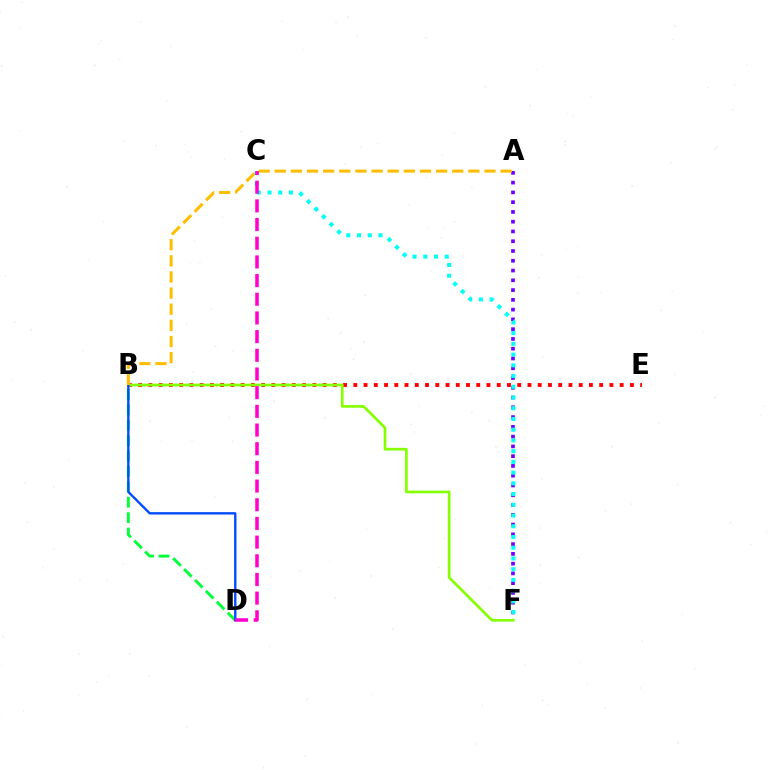{('B', 'E'): [{'color': '#ff0000', 'line_style': 'dotted', 'thickness': 2.78}], ('B', 'F'): [{'color': '#84ff00', 'line_style': 'solid', 'thickness': 1.93}], ('B', 'D'): [{'color': '#00ff39', 'line_style': 'dashed', 'thickness': 2.09}, {'color': '#004bff', 'line_style': 'solid', 'thickness': 1.7}], ('A', 'F'): [{'color': '#7200ff', 'line_style': 'dotted', 'thickness': 2.65}], ('A', 'B'): [{'color': '#ffbd00', 'line_style': 'dashed', 'thickness': 2.19}], ('C', 'F'): [{'color': '#00fff6', 'line_style': 'dotted', 'thickness': 2.91}], ('C', 'D'): [{'color': '#ff00cf', 'line_style': 'dashed', 'thickness': 2.54}]}